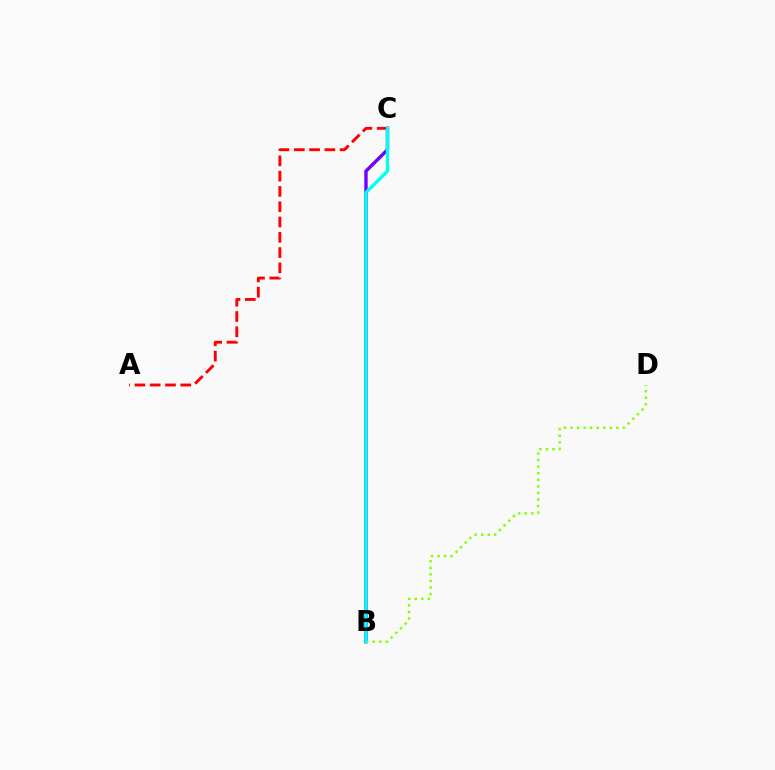{('A', 'C'): [{'color': '#ff0000', 'line_style': 'dashed', 'thickness': 2.08}], ('B', 'C'): [{'color': '#7200ff', 'line_style': 'solid', 'thickness': 2.45}, {'color': '#00fff6', 'line_style': 'solid', 'thickness': 2.39}], ('B', 'D'): [{'color': '#84ff00', 'line_style': 'dotted', 'thickness': 1.78}]}